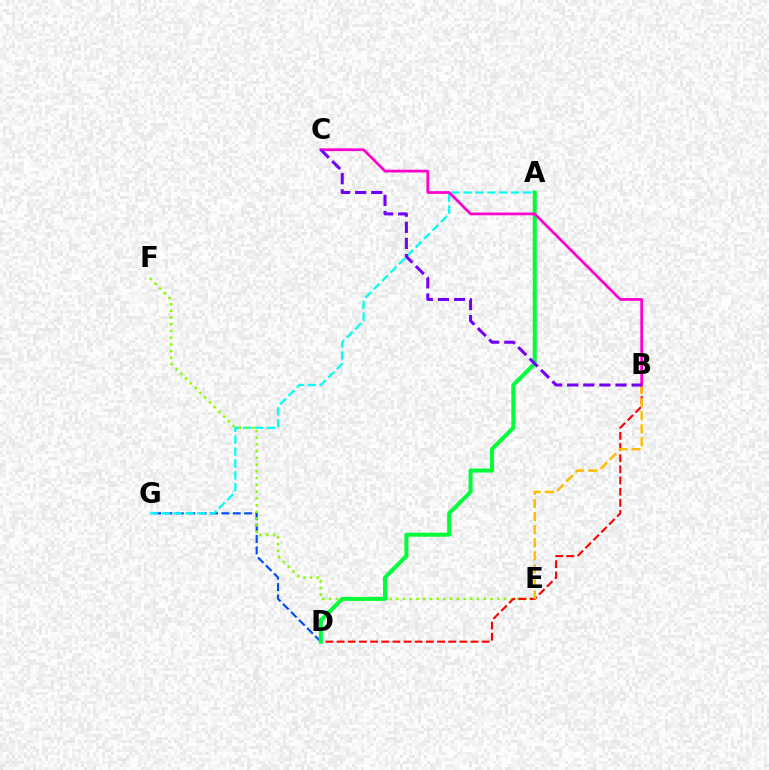{('D', 'G'): [{'color': '#004bff', 'line_style': 'dashed', 'thickness': 1.55}], ('A', 'G'): [{'color': '#00fff6', 'line_style': 'dashed', 'thickness': 1.61}], ('E', 'F'): [{'color': '#84ff00', 'line_style': 'dotted', 'thickness': 1.83}], ('B', 'D'): [{'color': '#ff0000', 'line_style': 'dashed', 'thickness': 1.52}], ('B', 'E'): [{'color': '#ffbd00', 'line_style': 'dashed', 'thickness': 1.77}], ('A', 'D'): [{'color': '#00ff39', 'line_style': 'solid', 'thickness': 2.88}], ('B', 'C'): [{'color': '#ff00cf', 'line_style': 'solid', 'thickness': 1.97}, {'color': '#7200ff', 'line_style': 'dashed', 'thickness': 2.19}]}